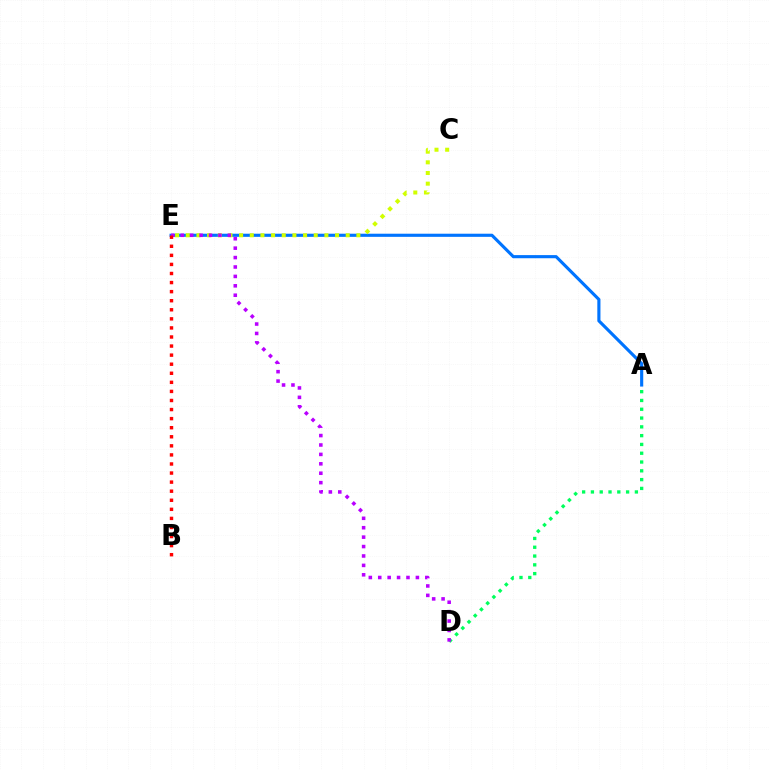{('A', 'E'): [{'color': '#0074ff', 'line_style': 'solid', 'thickness': 2.26}], ('C', 'E'): [{'color': '#d1ff00', 'line_style': 'dotted', 'thickness': 2.9}], ('A', 'D'): [{'color': '#00ff5c', 'line_style': 'dotted', 'thickness': 2.39}], ('D', 'E'): [{'color': '#b900ff', 'line_style': 'dotted', 'thickness': 2.56}], ('B', 'E'): [{'color': '#ff0000', 'line_style': 'dotted', 'thickness': 2.46}]}